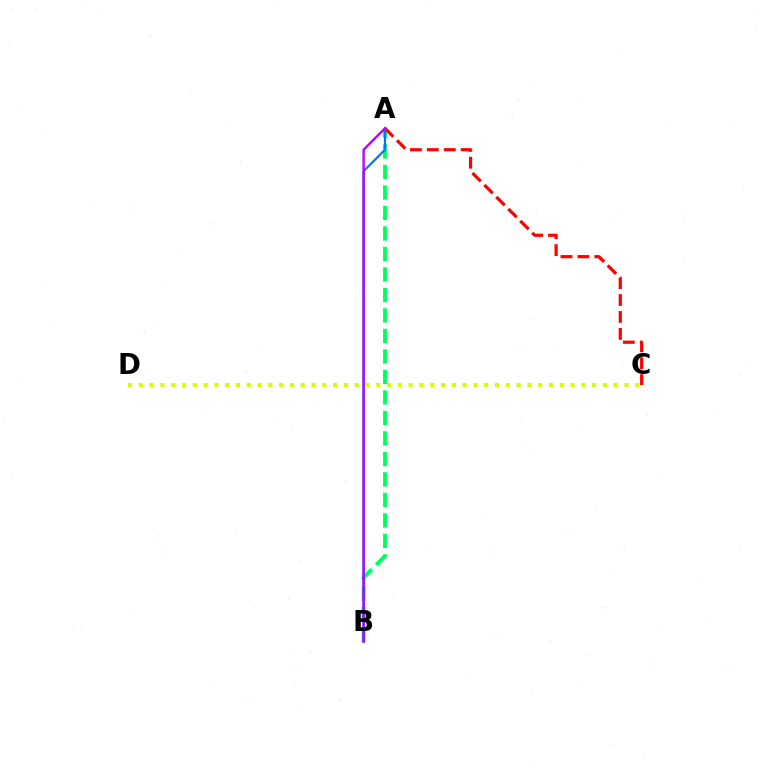{('C', 'D'): [{'color': '#d1ff00', 'line_style': 'dotted', 'thickness': 2.93}], ('A', 'B'): [{'color': '#00ff5c', 'line_style': 'dashed', 'thickness': 2.78}, {'color': '#0074ff', 'line_style': 'solid', 'thickness': 1.57}, {'color': '#b900ff', 'line_style': 'solid', 'thickness': 1.71}], ('A', 'C'): [{'color': '#ff0000', 'line_style': 'dashed', 'thickness': 2.3}]}